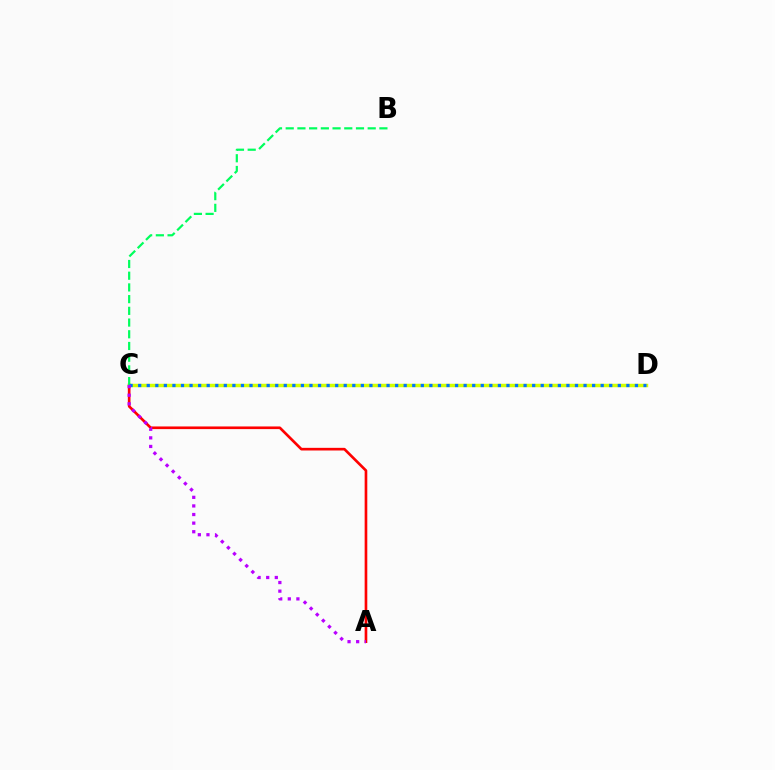{('A', 'C'): [{'color': '#ff0000', 'line_style': 'solid', 'thickness': 1.91}, {'color': '#b900ff', 'line_style': 'dotted', 'thickness': 2.34}], ('C', 'D'): [{'color': '#d1ff00', 'line_style': 'solid', 'thickness': 2.5}, {'color': '#0074ff', 'line_style': 'dotted', 'thickness': 2.33}], ('B', 'C'): [{'color': '#00ff5c', 'line_style': 'dashed', 'thickness': 1.59}]}